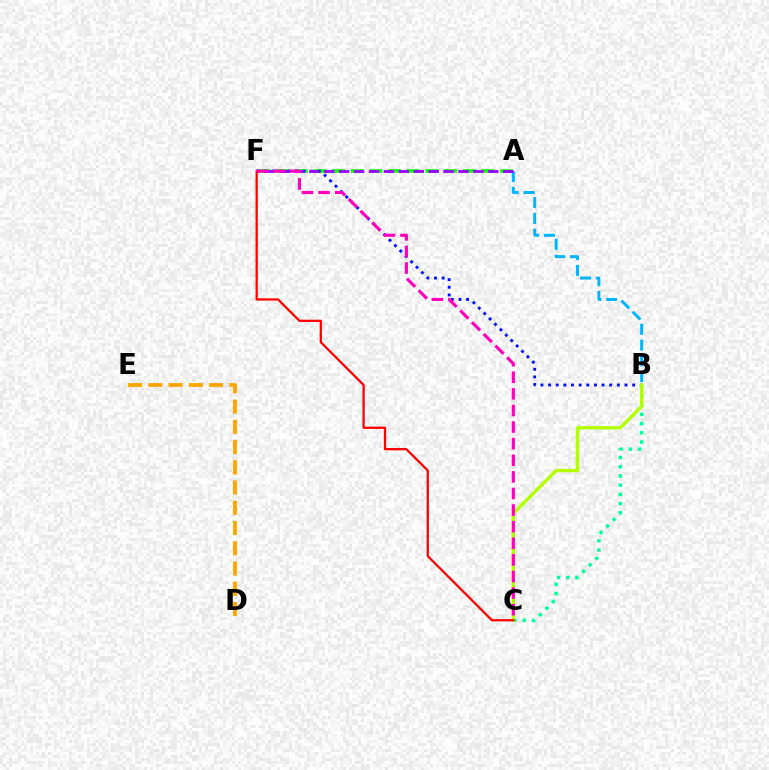{('A', 'F'): [{'color': '#08ff00', 'line_style': 'dashed', 'thickness': 2.53}, {'color': '#9b00ff', 'line_style': 'dashed', 'thickness': 2.03}], ('D', 'E'): [{'color': '#ffa500', 'line_style': 'dashed', 'thickness': 2.75}], ('A', 'B'): [{'color': '#00b5ff', 'line_style': 'dashed', 'thickness': 2.15}], ('B', 'F'): [{'color': '#0010ff', 'line_style': 'dotted', 'thickness': 2.08}], ('B', 'C'): [{'color': '#00ff9d', 'line_style': 'dotted', 'thickness': 2.5}, {'color': '#b3ff00', 'line_style': 'solid', 'thickness': 2.4}], ('C', 'F'): [{'color': '#ff0000', 'line_style': 'solid', 'thickness': 1.62}, {'color': '#ff00bd', 'line_style': 'dashed', 'thickness': 2.26}]}